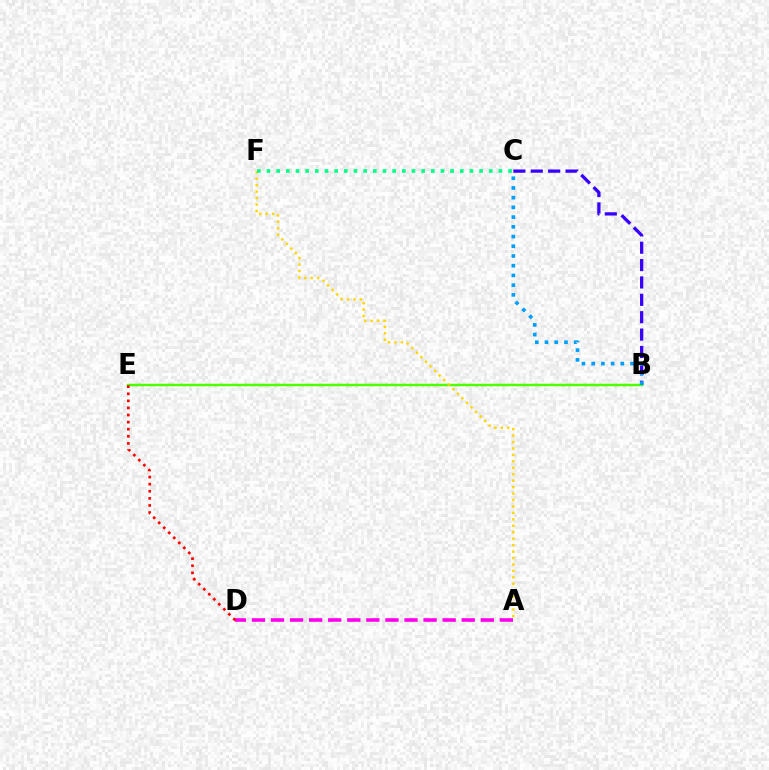{('B', 'E'): [{'color': '#4fff00', 'line_style': 'solid', 'thickness': 1.78}], ('A', 'F'): [{'color': '#ffd500', 'line_style': 'dotted', 'thickness': 1.75}], ('B', 'C'): [{'color': '#3700ff', 'line_style': 'dashed', 'thickness': 2.36}, {'color': '#009eff', 'line_style': 'dotted', 'thickness': 2.64}], ('C', 'F'): [{'color': '#00ff86', 'line_style': 'dotted', 'thickness': 2.63}], ('A', 'D'): [{'color': '#ff00ed', 'line_style': 'dashed', 'thickness': 2.59}], ('D', 'E'): [{'color': '#ff0000', 'line_style': 'dotted', 'thickness': 1.93}]}